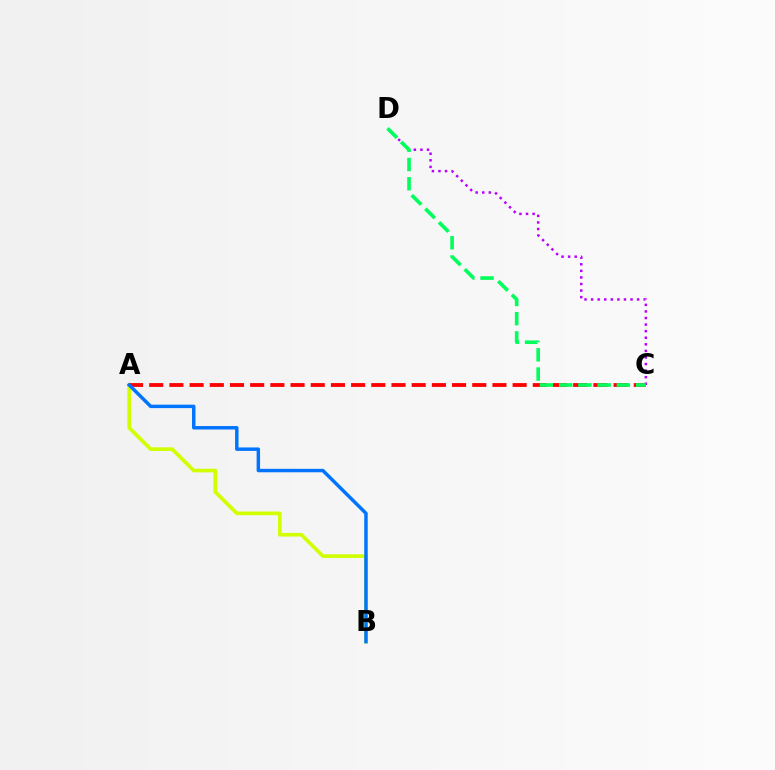{('A', 'B'): [{'color': '#d1ff00', 'line_style': 'solid', 'thickness': 2.64}, {'color': '#0074ff', 'line_style': 'solid', 'thickness': 2.49}], ('A', 'C'): [{'color': '#ff0000', 'line_style': 'dashed', 'thickness': 2.74}], ('C', 'D'): [{'color': '#b900ff', 'line_style': 'dotted', 'thickness': 1.79}, {'color': '#00ff5c', 'line_style': 'dashed', 'thickness': 2.61}]}